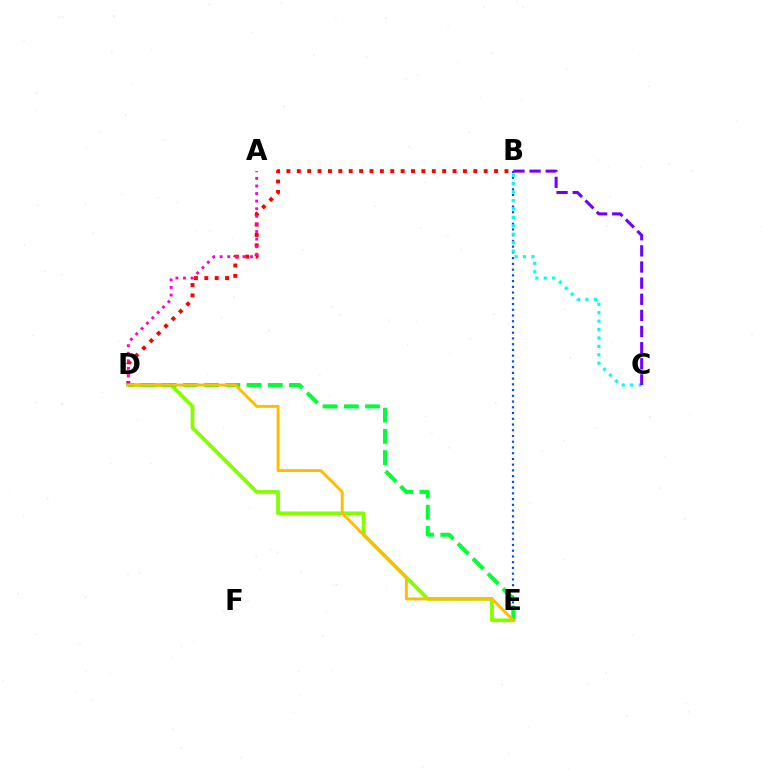{('B', 'E'): [{'color': '#004bff', 'line_style': 'dotted', 'thickness': 1.56}], ('B', 'D'): [{'color': '#ff0000', 'line_style': 'dotted', 'thickness': 2.82}], ('D', 'E'): [{'color': '#84ff00', 'line_style': 'solid', 'thickness': 2.71}, {'color': '#00ff39', 'line_style': 'dashed', 'thickness': 2.88}, {'color': '#ffbd00', 'line_style': 'solid', 'thickness': 2.11}], ('B', 'C'): [{'color': '#00fff6', 'line_style': 'dotted', 'thickness': 2.29}, {'color': '#7200ff', 'line_style': 'dashed', 'thickness': 2.19}], ('A', 'D'): [{'color': '#ff00cf', 'line_style': 'dotted', 'thickness': 2.06}]}